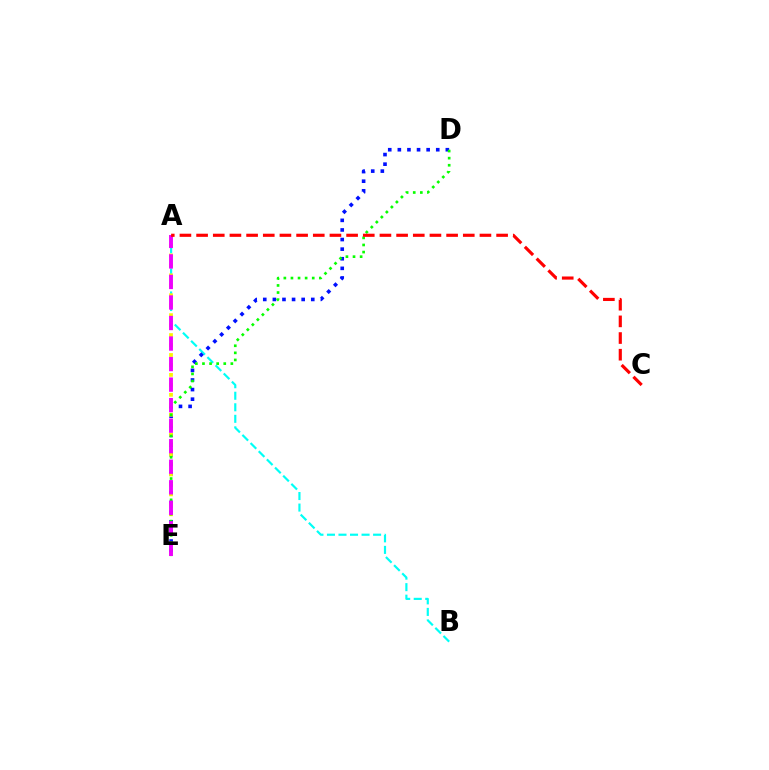{('A', 'B'): [{'color': '#00fff6', 'line_style': 'dashed', 'thickness': 1.57}], ('D', 'E'): [{'color': '#0010ff', 'line_style': 'dotted', 'thickness': 2.61}, {'color': '#08ff00', 'line_style': 'dotted', 'thickness': 1.93}], ('A', 'E'): [{'color': '#fcf500', 'line_style': 'dotted', 'thickness': 2.71}, {'color': '#ee00ff', 'line_style': 'dashed', 'thickness': 2.79}], ('A', 'C'): [{'color': '#ff0000', 'line_style': 'dashed', 'thickness': 2.26}]}